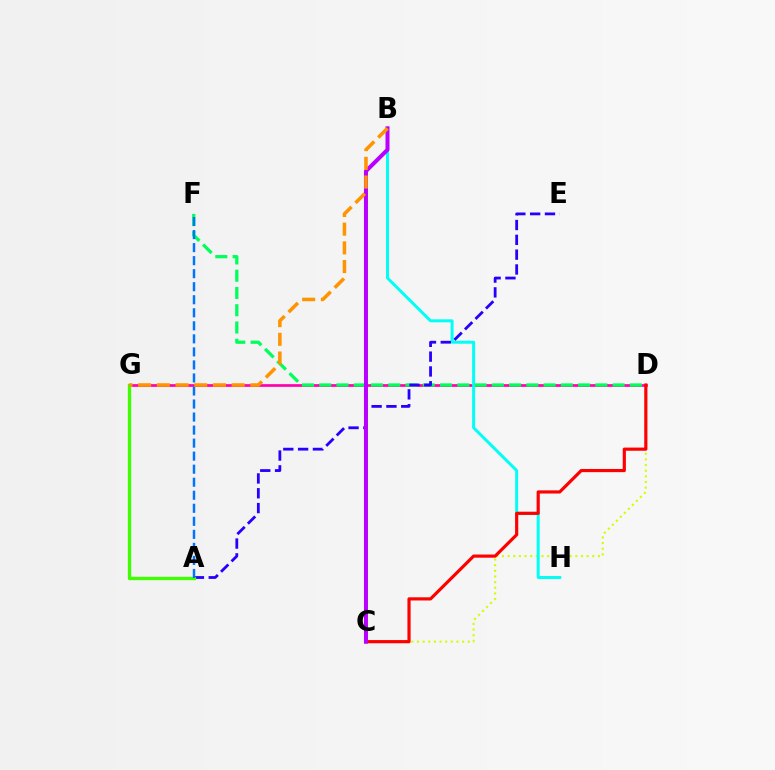{('C', 'D'): [{'color': '#d1ff00', 'line_style': 'dotted', 'thickness': 1.53}, {'color': '#ff0000', 'line_style': 'solid', 'thickness': 2.28}], ('D', 'G'): [{'color': '#ff00ac', 'line_style': 'solid', 'thickness': 1.94}], ('B', 'H'): [{'color': '#00fff6', 'line_style': 'solid', 'thickness': 2.15}], ('D', 'F'): [{'color': '#00ff5c', 'line_style': 'dashed', 'thickness': 2.34}], ('A', 'E'): [{'color': '#2500ff', 'line_style': 'dashed', 'thickness': 2.01}], ('B', 'C'): [{'color': '#b900ff', 'line_style': 'solid', 'thickness': 2.89}], ('A', 'G'): [{'color': '#3dff00', 'line_style': 'solid', 'thickness': 2.4}], ('A', 'F'): [{'color': '#0074ff', 'line_style': 'dashed', 'thickness': 1.77}], ('B', 'G'): [{'color': '#ff9400', 'line_style': 'dashed', 'thickness': 2.54}]}